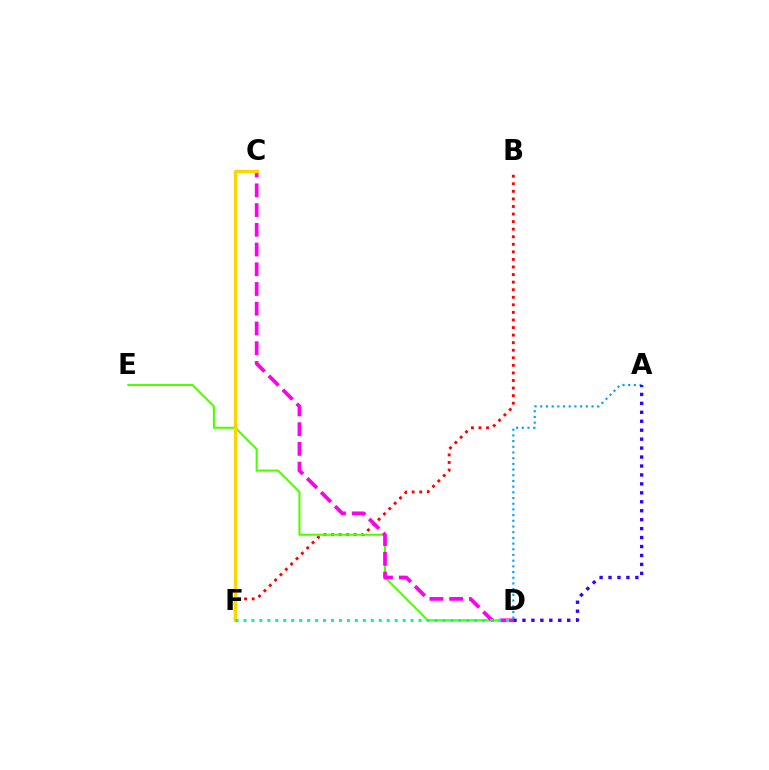{('B', 'F'): [{'color': '#ff0000', 'line_style': 'dotted', 'thickness': 2.06}], ('D', 'E'): [{'color': '#4fff00', 'line_style': 'solid', 'thickness': 1.5}], ('C', 'D'): [{'color': '#ff00ed', 'line_style': 'dashed', 'thickness': 2.68}], ('C', 'F'): [{'color': '#ffd500', 'line_style': 'solid', 'thickness': 2.46}], ('D', 'F'): [{'color': '#00ff86', 'line_style': 'dotted', 'thickness': 2.16}], ('A', 'D'): [{'color': '#009eff', 'line_style': 'dotted', 'thickness': 1.55}, {'color': '#3700ff', 'line_style': 'dotted', 'thickness': 2.43}]}